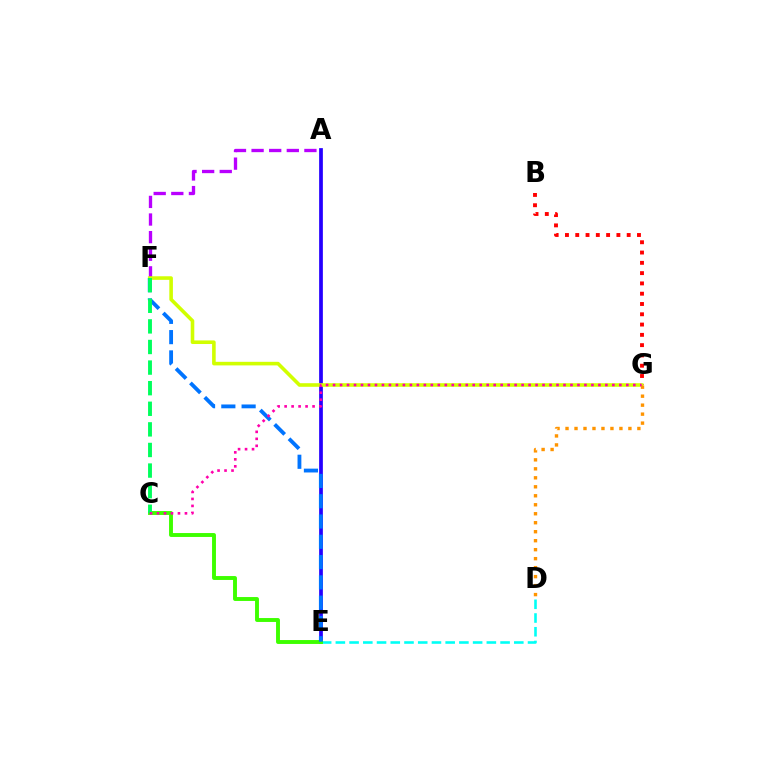{('A', 'E'): [{'color': '#2500ff', 'line_style': 'solid', 'thickness': 2.68}], ('D', 'E'): [{'color': '#00fff6', 'line_style': 'dashed', 'thickness': 1.86}], ('A', 'F'): [{'color': '#b900ff', 'line_style': 'dashed', 'thickness': 2.39}], ('B', 'G'): [{'color': '#ff0000', 'line_style': 'dotted', 'thickness': 2.8}], ('F', 'G'): [{'color': '#d1ff00', 'line_style': 'solid', 'thickness': 2.59}], ('C', 'E'): [{'color': '#3dff00', 'line_style': 'solid', 'thickness': 2.81}], ('D', 'G'): [{'color': '#ff9400', 'line_style': 'dotted', 'thickness': 2.44}], ('E', 'F'): [{'color': '#0074ff', 'line_style': 'dashed', 'thickness': 2.76}], ('C', 'F'): [{'color': '#00ff5c', 'line_style': 'dashed', 'thickness': 2.8}], ('C', 'G'): [{'color': '#ff00ac', 'line_style': 'dotted', 'thickness': 1.9}]}